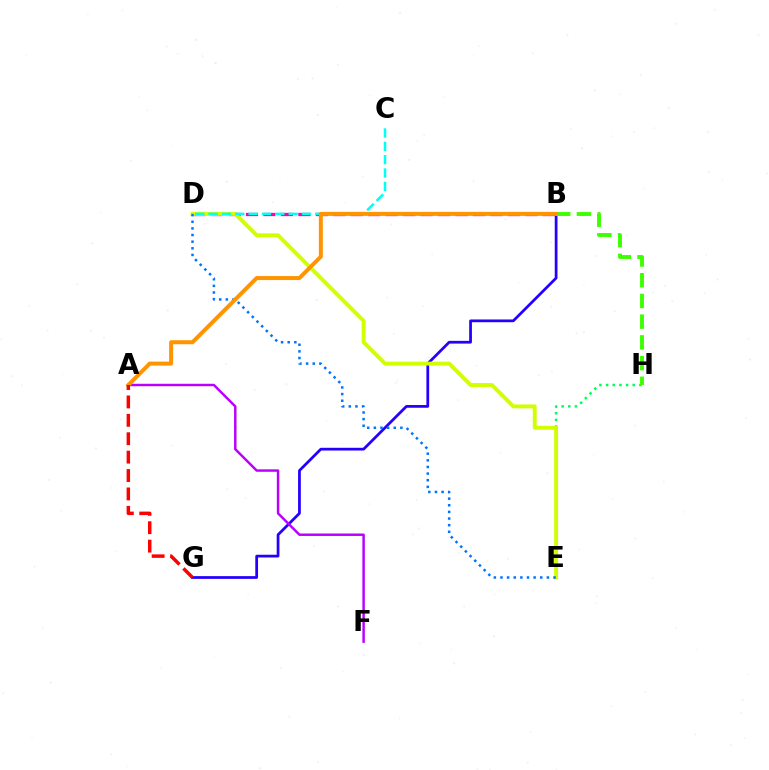{('E', 'H'): [{'color': '#00ff5c', 'line_style': 'dotted', 'thickness': 1.81}], ('B', 'D'): [{'color': '#ff00ac', 'line_style': 'dashed', 'thickness': 2.37}], ('B', 'G'): [{'color': '#2500ff', 'line_style': 'solid', 'thickness': 1.98}], ('D', 'E'): [{'color': '#d1ff00', 'line_style': 'solid', 'thickness': 2.81}, {'color': '#0074ff', 'line_style': 'dotted', 'thickness': 1.8}], ('C', 'D'): [{'color': '#00fff6', 'line_style': 'dashed', 'thickness': 1.81}], ('B', 'H'): [{'color': '#3dff00', 'line_style': 'dashed', 'thickness': 2.81}], ('A', 'F'): [{'color': '#b900ff', 'line_style': 'solid', 'thickness': 1.77}], ('A', 'B'): [{'color': '#ff9400', 'line_style': 'solid', 'thickness': 2.87}], ('A', 'G'): [{'color': '#ff0000', 'line_style': 'dashed', 'thickness': 2.5}]}